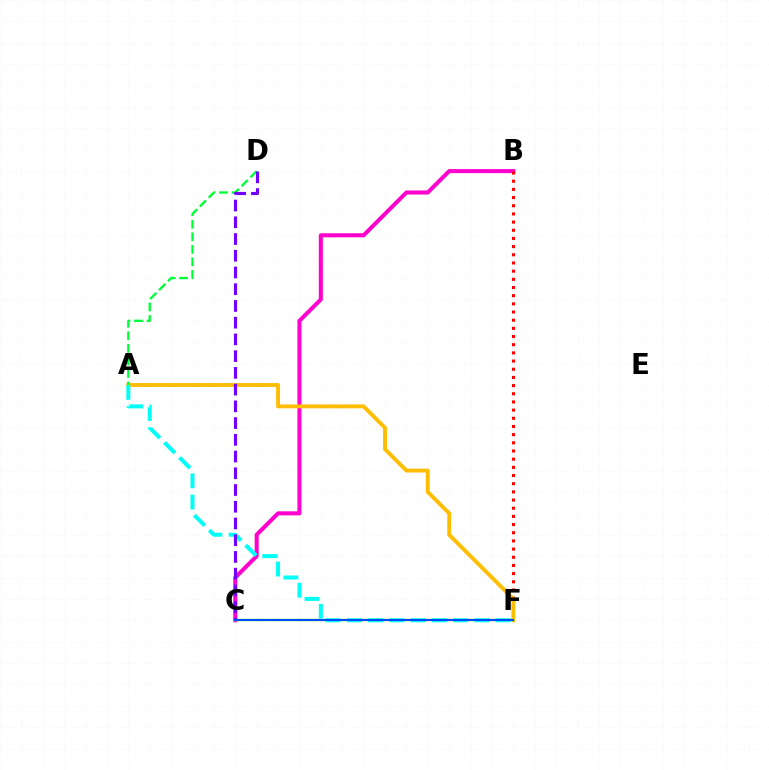{('B', 'C'): [{'color': '#ff00cf', 'line_style': 'solid', 'thickness': 2.91}], ('B', 'F'): [{'color': '#ff0000', 'line_style': 'dotted', 'thickness': 2.22}], ('A', 'F'): [{'color': '#ffbd00', 'line_style': 'solid', 'thickness': 2.79}, {'color': '#00fff6', 'line_style': 'dashed', 'thickness': 2.89}], ('C', 'F'): [{'color': '#84ff00', 'line_style': 'solid', 'thickness': 1.77}, {'color': '#004bff', 'line_style': 'solid', 'thickness': 1.5}], ('A', 'D'): [{'color': '#00ff39', 'line_style': 'dashed', 'thickness': 1.71}], ('C', 'D'): [{'color': '#7200ff', 'line_style': 'dashed', 'thickness': 2.27}]}